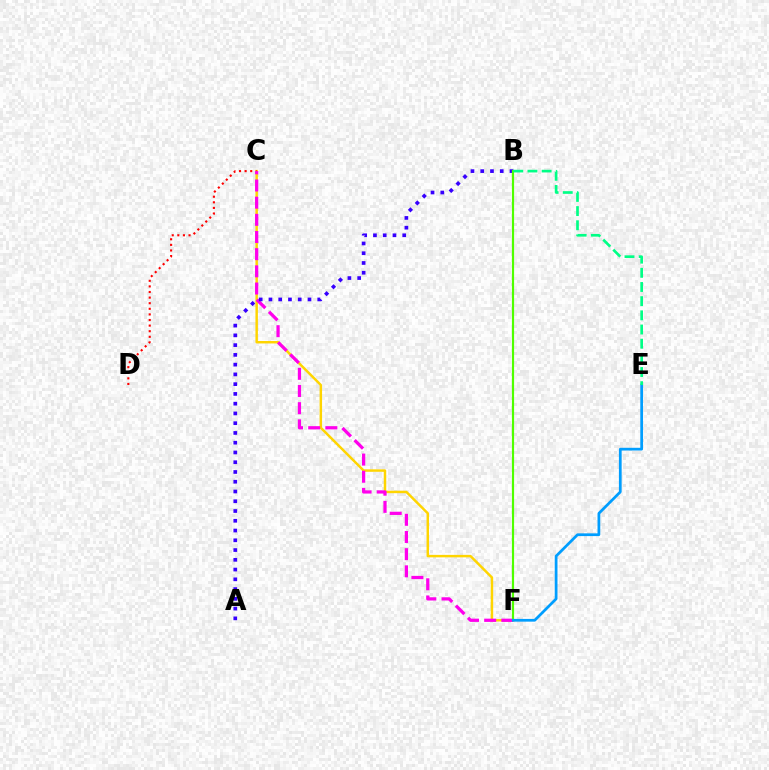{('C', 'F'): [{'color': '#ffd500', 'line_style': 'solid', 'thickness': 1.78}, {'color': '#ff00ed', 'line_style': 'dashed', 'thickness': 2.33}], ('C', 'D'): [{'color': '#ff0000', 'line_style': 'dotted', 'thickness': 1.52}], ('A', 'B'): [{'color': '#3700ff', 'line_style': 'dotted', 'thickness': 2.65}], ('B', 'F'): [{'color': '#4fff00', 'line_style': 'solid', 'thickness': 1.57}], ('E', 'F'): [{'color': '#009eff', 'line_style': 'solid', 'thickness': 1.97}], ('B', 'E'): [{'color': '#00ff86', 'line_style': 'dashed', 'thickness': 1.93}]}